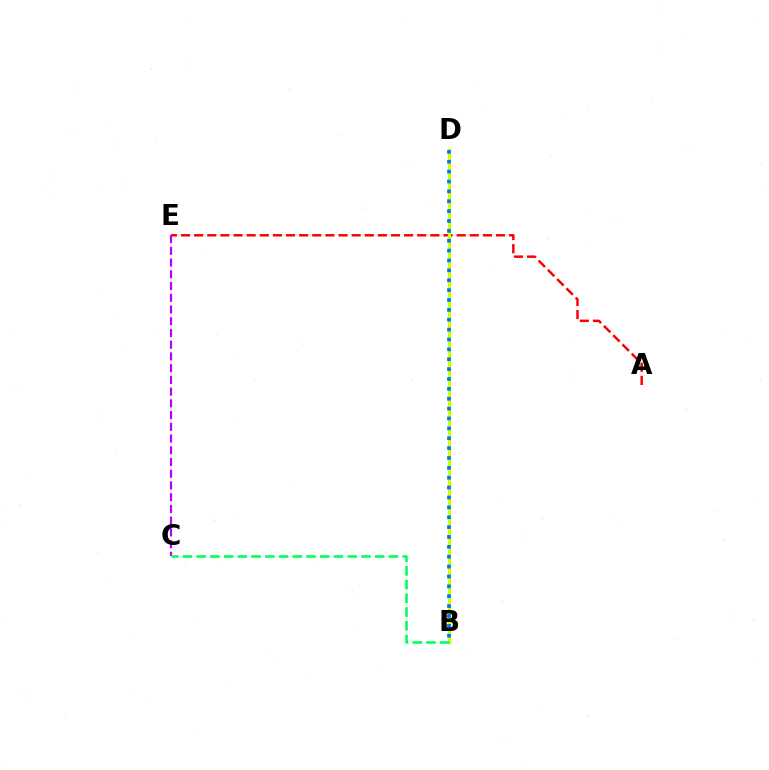{('A', 'E'): [{'color': '#ff0000', 'line_style': 'dashed', 'thickness': 1.78}], ('B', 'D'): [{'color': '#d1ff00', 'line_style': 'solid', 'thickness': 2.29}, {'color': '#0074ff', 'line_style': 'dotted', 'thickness': 2.68}], ('C', 'E'): [{'color': '#b900ff', 'line_style': 'dashed', 'thickness': 1.59}], ('B', 'C'): [{'color': '#00ff5c', 'line_style': 'dashed', 'thickness': 1.87}]}